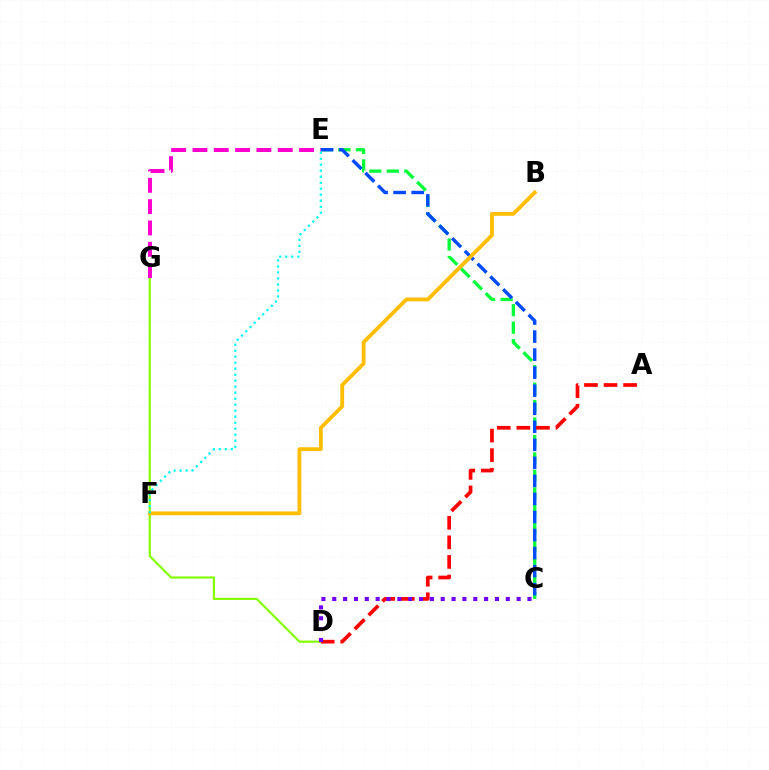{('C', 'E'): [{'color': '#00ff39', 'line_style': 'dashed', 'thickness': 2.37}, {'color': '#004bff', 'line_style': 'dashed', 'thickness': 2.45}], ('D', 'G'): [{'color': '#84ff00', 'line_style': 'solid', 'thickness': 1.57}], ('E', 'G'): [{'color': '#ff00cf', 'line_style': 'dashed', 'thickness': 2.9}], ('A', 'D'): [{'color': '#ff0000', 'line_style': 'dashed', 'thickness': 2.66}], ('B', 'F'): [{'color': '#ffbd00', 'line_style': 'solid', 'thickness': 2.75}], ('E', 'F'): [{'color': '#00fff6', 'line_style': 'dotted', 'thickness': 1.63}], ('C', 'D'): [{'color': '#7200ff', 'line_style': 'dotted', 'thickness': 2.95}]}